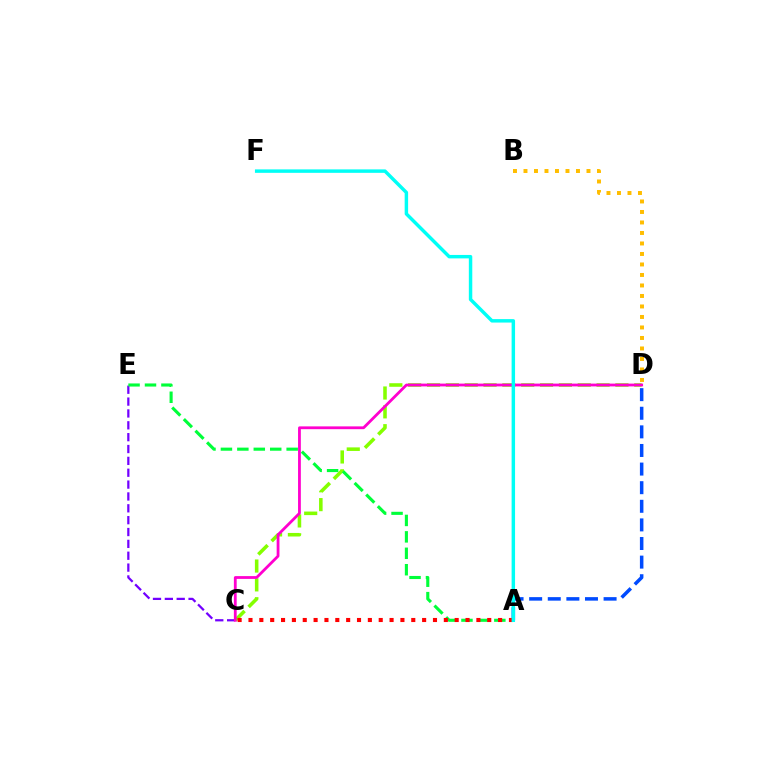{('C', 'D'): [{'color': '#84ff00', 'line_style': 'dashed', 'thickness': 2.56}, {'color': '#ff00cf', 'line_style': 'solid', 'thickness': 2.01}], ('A', 'D'): [{'color': '#004bff', 'line_style': 'dashed', 'thickness': 2.53}], ('C', 'E'): [{'color': '#7200ff', 'line_style': 'dashed', 'thickness': 1.61}], ('A', 'E'): [{'color': '#00ff39', 'line_style': 'dashed', 'thickness': 2.23}], ('A', 'C'): [{'color': '#ff0000', 'line_style': 'dotted', 'thickness': 2.95}], ('A', 'F'): [{'color': '#00fff6', 'line_style': 'solid', 'thickness': 2.48}], ('B', 'D'): [{'color': '#ffbd00', 'line_style': 'dotted', 'thickness': 2.85}]}